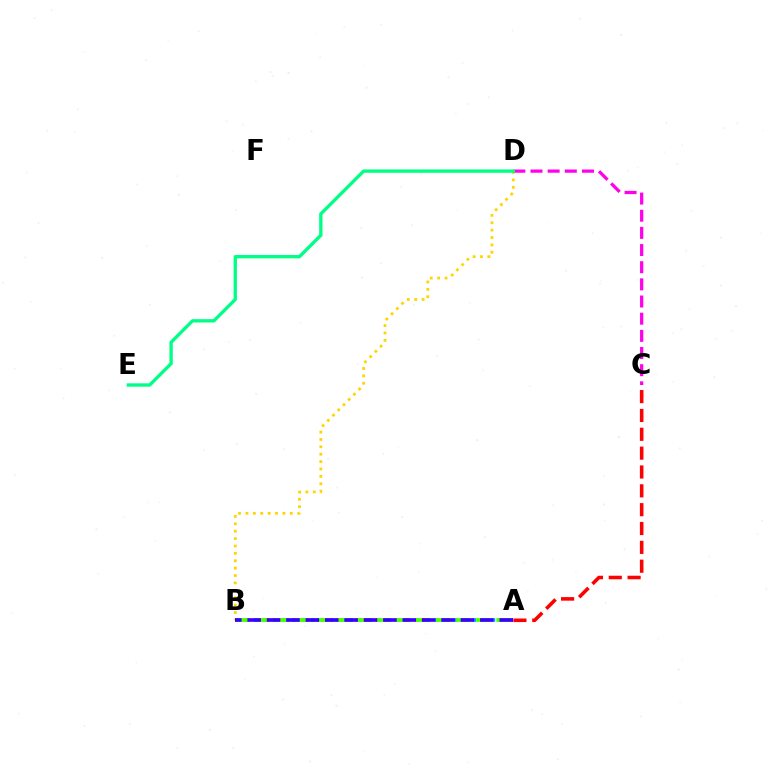{('A', 'B'): [{'color': '#009eff', 'line_style': 'dotted', 'thickness': 2.58}, {'color': '#4fff00', 'line_style': 'dashed', 'thickness': 2.73}, {'color': '#3700ff', 'line_style': 'dashed', 'thickness': 2.63}], ('B', 'D'): [{'color': '#ffd500', 'line_style': 'dotted', 'thickness': 2.01}], ('C', 'D'): [{'color': '#ff00ed', 'line_style': 'dashed', 'thickness': 2.33}], ('D', 'E'): [{'color': '#00ff86', 'line_style': 'solid', 'thickness': 2.41}], ('A', 'C'): [{'color': '#ff0000', 'line_style': 'dashed', 'thickness': 2.56}]}